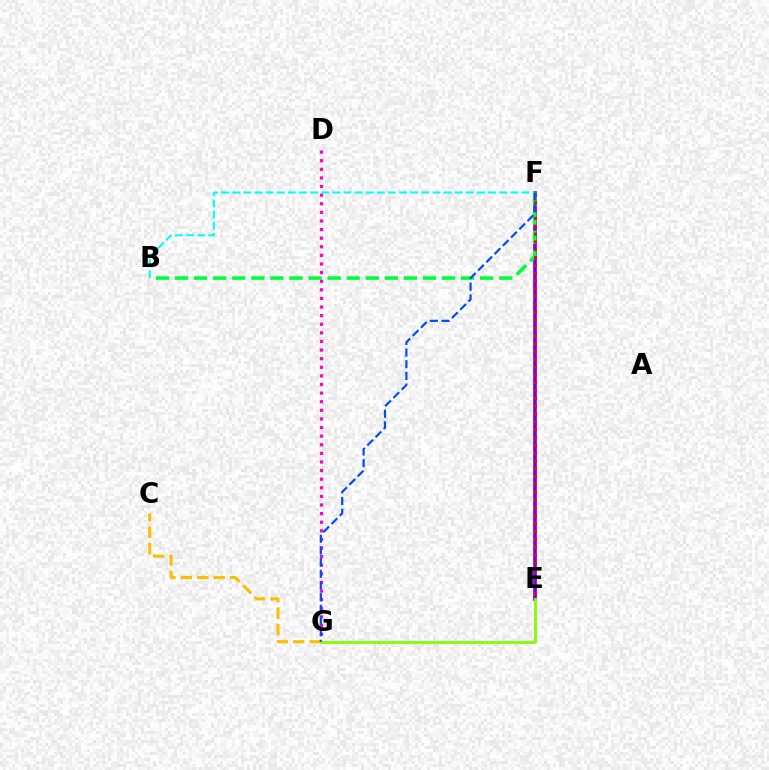{('E', 'F'): [{'color': '#7200ff', 'line_style': 'solid', 'thickness': 2.65}, {'color': '#ff0000', 'line_style': 'dotted', 'thickness': 2.13}], ('C', 'G'): [{'color': '#ffbd00', 'line_style': 'dashed', 'thickness': 2.23}], ('D', 'G'): [{'color': '#ff00cf', 'line_style': 'dotted', 'thickness': 2.34}], ('B', 'F'): [{'color': '#00ff39', 'line_style': 'dashed', 'thickness': 2.59}, {'color': '#00fff6', 'line_style': 'dashed', 'thickness': 1.51}], ('E', 'G'): [{'color': '#84ff00', 'line_style': 'solid', 'thickness': 2.04}], ('F', 'G'): [{'color': '#004bff', 'line_style': 'dashed', 'thickness': 1.59}]}